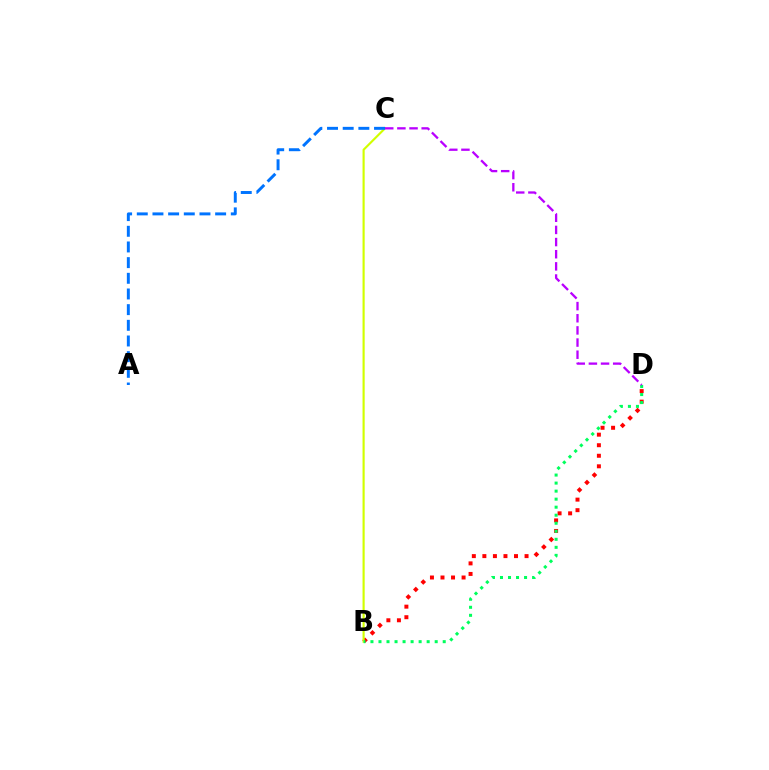{('B', 'D'): [{'color': '#ff0000', 'line_style': 'dotted', 'thickness': 2.87}, {'color': '#00ff5c', 'line_style': 'dotted', 'thickness': 2.18}], ('B', 'C'): [{'color': '#d1ff00', 'line_style': 'solid', 'thickness': 1.55}], ('A', 'C'): [{'color': '#0074ff', 'line_style': 'dashed', 'thickness': 2.13}], ('C', 'D'): [{'color': '#b900ff', 'line_style': 'dashed', 'thickness': 1.65}]}